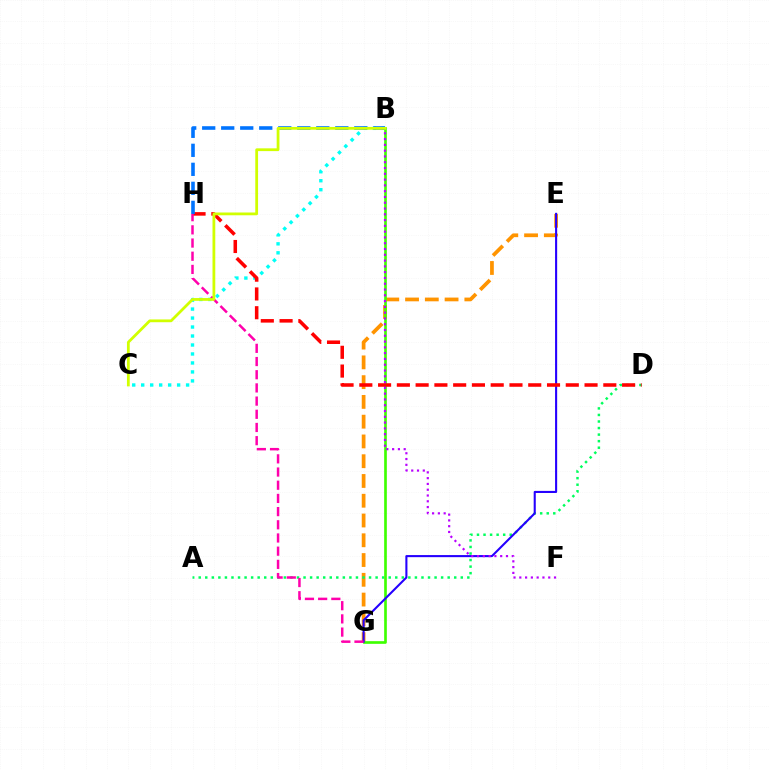{('B', 'C'): [{'color': '#00fff6', 'line_style': 'dotted', 'thickness': 2.44}, {'color': '#d1ff00', 'line_style': 'solid', 'thickness': 2.0}], ('E', 'G'): [{'color': '#ff9400', 'line_style': 'dashed', 'thickness': 2.69}, {'color': '#2500ff', 'line_style': 'solid', 'thickness': 1.5}], ('A', 'D'): [{'color': '#00ff5c', 'line_style': 'dotted', 'thickness': 1.78}], ('B', 'G'): [{'color': '#3dff00', 'line_style': 'solid', 'thickness': 1.92}], ('D', 'H'): [{'color': '#ff0000', 'line_style': 'dashed', 'thickness': 2.55}], ('B', 'H'): [{'color': '#0074ff', 'line_style': 'dashed', 'thickness': 2.58}], ('G', 'H'): [{'color': '#ff00ac', 'line_style': 'dashed', 'thickness': 1.79}], ('B', 'F'): [{'color': '#b900ff', 'line_style': 'dotted', 'thickness': 1.57}]}